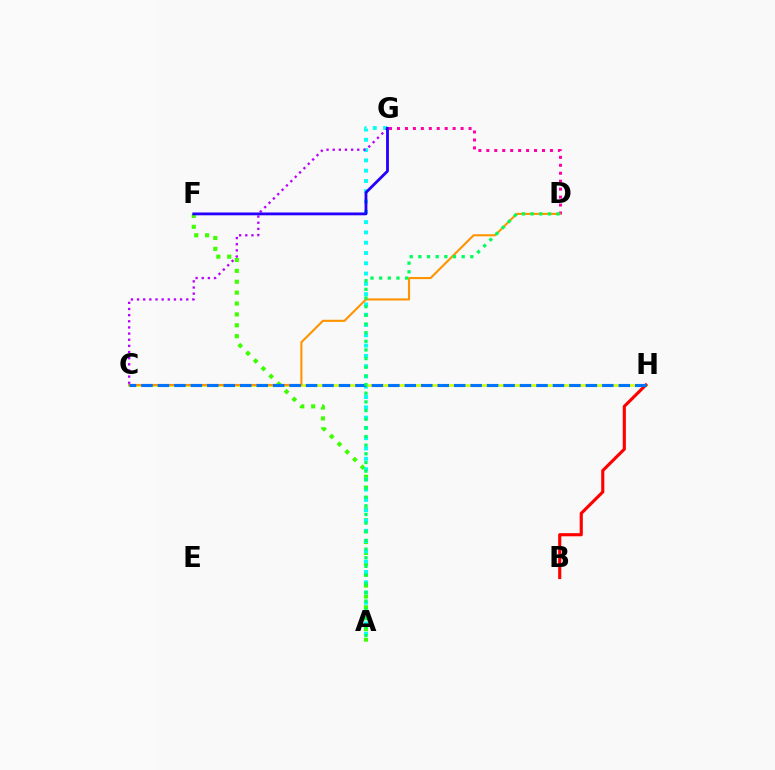{('A', 'F'): [{'color': '#3dff00', 'line_style': 'dotted', 'thickness': 2.96}], ('A', 'G'): [{'color': '#00fff6', 'line_style': 'dotted', 'thickness': 2.8}], ('D', 'G'): [{'color': '#ff00ac', 'line_style': 'dotted', 'thickness': 2.16}], ('C', 'H'): [{'color': '#d1ff00', 'line_style': 'solid', 'thickness': 1.88}, {'color': '#0074ff', 'line_style': 'dashed', 'thickness': 2.24}], ('C', 'G'): [{'color': '#b900ff', 'line_style': 'dotted', 'thickness': 1.67}], ('C', 'D'): [{'color': '#ff9400', 'line_style': 'solid', 'thickness': 1.52}], ('B', 'H'): [{'color': '#ff0000', 'line_style': 'solid', 'thickness': 2.25}], ('F', 'G'): [{'color': '#2500ff', 'line_style': 'solid', 'thickness': 2.03}], ('A', 'D'): [{'color': '#00ff5c', 'line_style': 'dotted', 'thickness': 2.35}]}